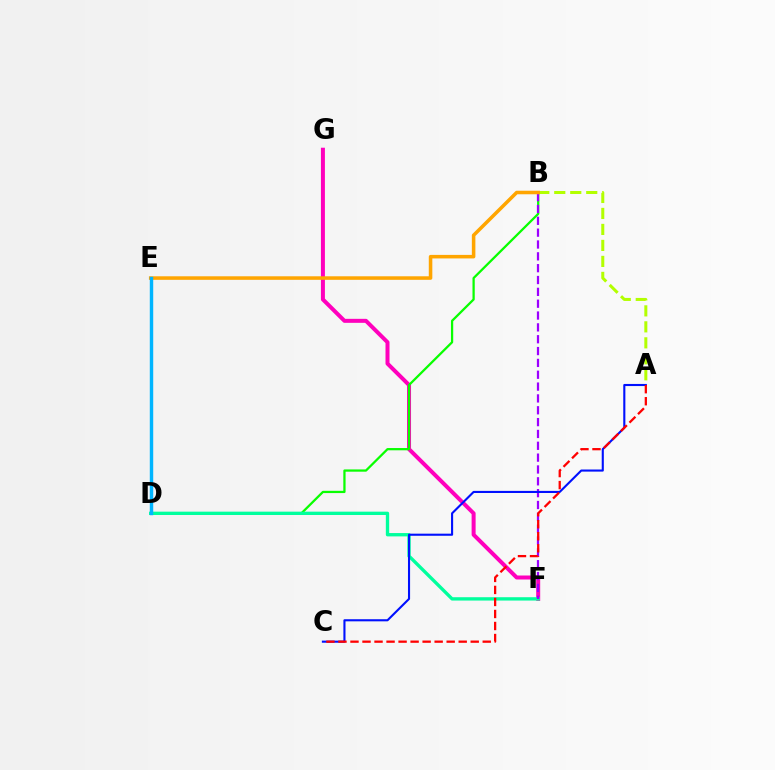{('F', 'G'): [{'color': '#ff00bd', 'line_style': 'solid', 'thickness': 2.88}], ('B', 'D'): [{'color': '#08ff00', 'line_style': 'solid', 'thickness': 1.62}], ('D', 'F'): [{'color': '#00ff9d', 'line_style': 'solid', 'thickness': 2.4}], ('A', 'B'): [{'color': '#b3ff00', 'line_style': 'dashed', 'thickness': 2.17}], ('B', 'F'): [{'color': '#9b00ff', 'line_style': 'dashed', 'thickness': 1.61}], ('A', 'C'): [{'color': '#0010ff', 'line_style': 'solid', 'thickness': 1.52}, {'color': '#ff0000', 'line_style': 'dashed', 'thickness': 1.63}], ('B', 'E'): [{'color': '#ffa500', 'line_style': 'solid', 'thickness': 2.55}], ('D', 'E'): [{'color': '#00b5ff', 'line_style': 'solid', 'thickness': 2.47}]}